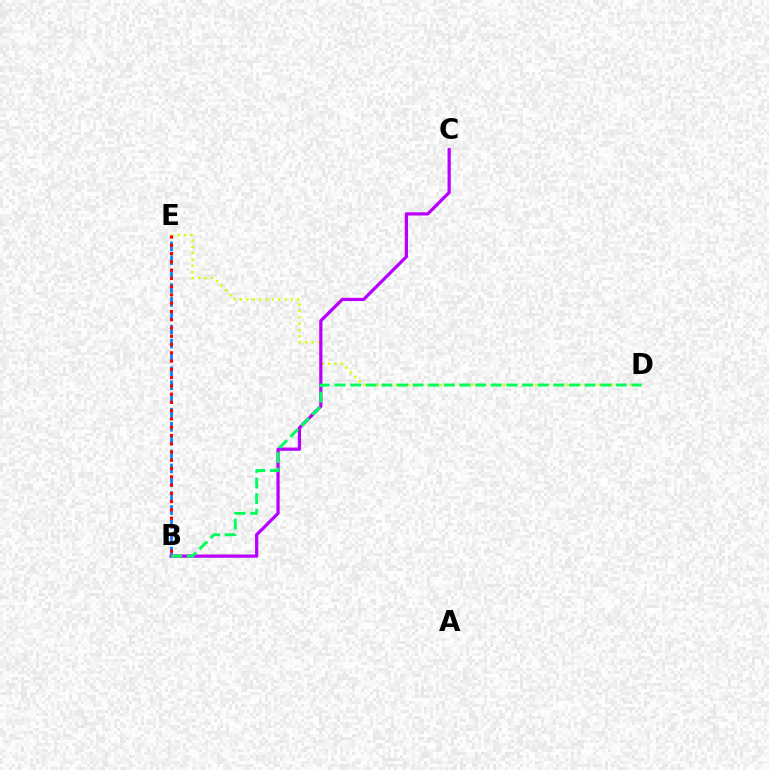{('B', 'E'): [{'color': '#0074ff', 'line_style': 'dashed', 'thickness': 1.88}, {'color': '#ff0000', 'line_style': 'dotted', 'thickness': 2.25}], ('D', 'E'): [{'color': '#d1ff00', 'line_style': 'dotted', 'thickness': 1.72}], ('B', 'C'): [{'color': '#b900ff', 'line_style': 'solid', 'thickness': 2.33}], ('B', 'D'): [{'color': '#00ff5c', 'line_style': 'dashed', 'thickness': 2.12}]}